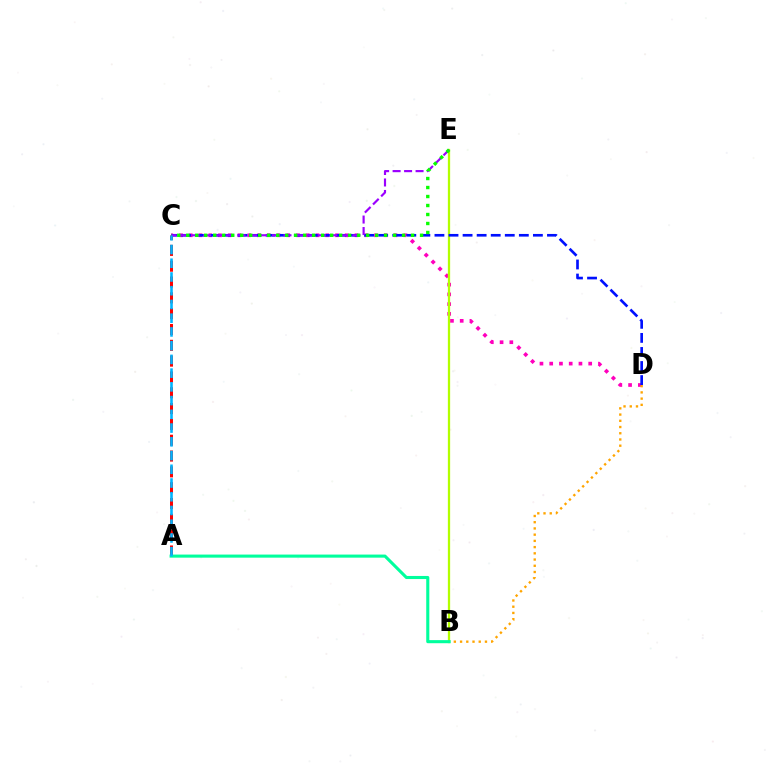{('C', 'D'): [{'color': '#ff00bd', 'line_style': 'dotted', 'thickness': 2.65}, {'color': '#0010ff', 'line_style': 'dashed', 'thickness': 1.91}], ('B', 'E'): [{'color': '#b3ff00', 'line_style': 'solid', 'thickness': 1.64}], ('A', 'C'): [{'color': '#ff0000', 'line_style': 'dashed', 'thickness': 2.15}, {'color': '#00b5ff', 'line_style': 'dashed', 'thickness': 1.87}], ('B', 'D'): [{'color': '#ffa500', 'line_style': 'dotted', 'thickness': 1.69}], ('C', 'E'): [{'color': '#9b00ff', 'line_style': 'dashed', 'thickness': 1.56}, {'color': '#08ff00', 'line_style': 'dotted', 'thickness': 2.44}], ('A', 'B'): [{'color': '#00ff9d', 'line_style': 'solid', 'thickness': 2.22}]}